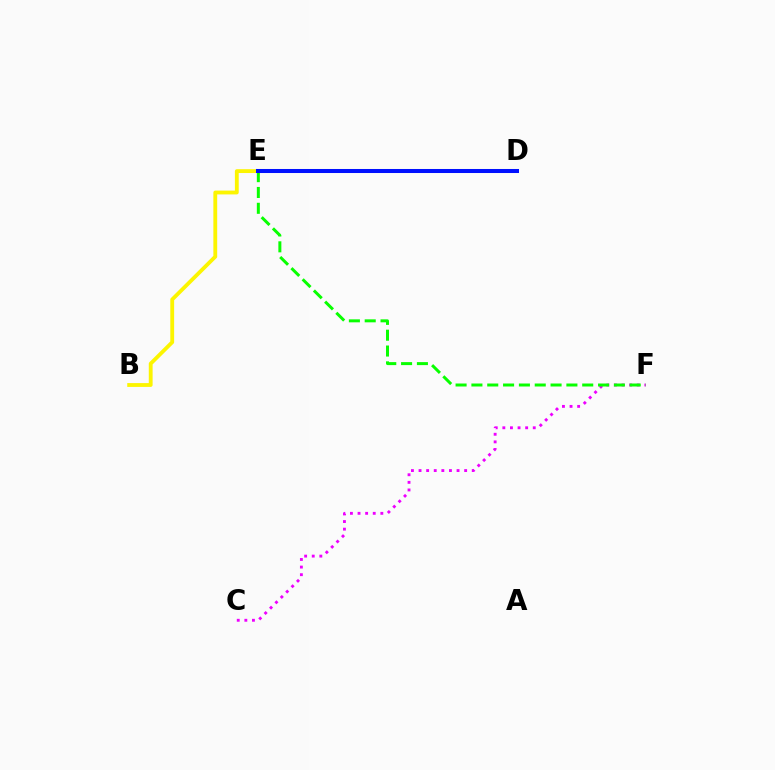{('D', 'E'): [{'color': '#00fff6', 'line_style': 'dashed', 'thickness': 2.54}, {'color': '#ff0000', 'line_style': 'dashed', 'thickness': 1.57}, {'color': '#0010ff', 'line_style': 'solid', 'thickness': 2.9}], ('B', 'E'): [{'color': '#fcf500', 'line_style': 'solid', 'thickness': 2.76}], ('C', 'F'): [{'color': '#ee00ff', 'line_style': 'dotted', 'thickness': 2.07}], ('E', 'F'): [{'color': '#08ff00', 'line_style': 'dashed', 'thickness': 2.15}]}